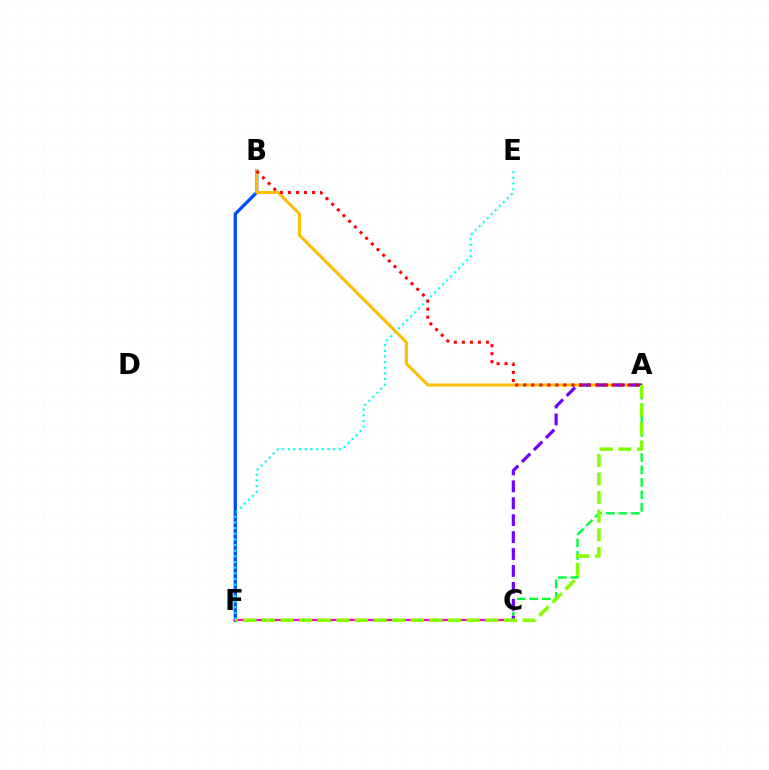{('B', 'F'): [{'color': '#004bff', 'line_style': 'solid', 'thickness': 2.36}], ('C', 'F'): [{'color': '#ff00cf', 'line_style': 'solid', 'thickness': 1.59}], ('E', 'F'): [{'color': '#00fff6', 'line_style': 'dotted', 'thickness': 1.54}], ('A', 'C'): [{'color': '#00ff39', 'line_style': 'dashed', 'thickness': 1.69}, {'color': '#7200ff', 'line_style': 'dashed', 'thickness': 2.3}], ('A', 'B'): [{'color': '#ffbd00', 'line_style': 'solid', 'thickness': 2.17}, {'color': '#ff0000', 'line_style': 'dotted', 'thickness': 2.18}], ('A', 'F'): [{'color': '#84ff00', 'line_style': 'dashed', 'thickness': 2.53}]}